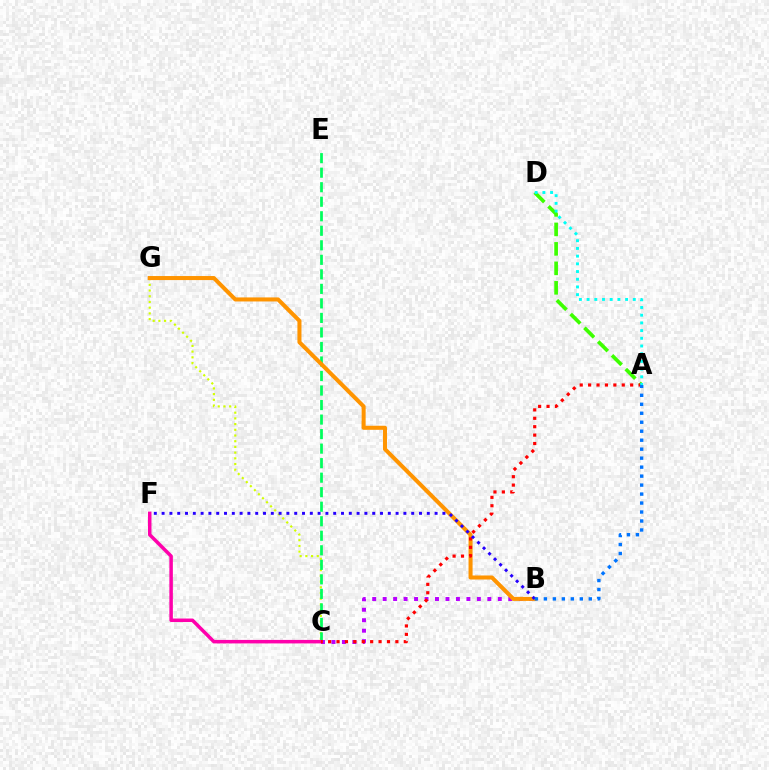{('C', 'G'): [{'color': '#d1ff00', 'line_style': 'dotted', 'thickness': 1.55}], ('C', 'E'): [{'color': '#00ff5c', 'line_style': 'dashed', 'thickness': 1.97}], ('B', 'C'): [{'color': '#b900ff', 'line_style': 'dotted', 'thickness': 2.84}], ('A', 'D'): [{'color': '#3dff00', 'line_style': 'dashed', 'thickness': 2.65}, {'color': '#00fff6', 'line_style': 'dotted', 'thickness': 2.09}], ('C', 'F'): [{'color': '#ff00ac', 'line_style': 'solid', 'thickness': 2.52}], ('B', 'G'): [{'color': '#ff9400', 'line_style': 'solid', 'thickness': 2.91}], ('A', 'C'): [{'color': '#ff0000', 'line_style': 'dotted', 'thickness': 2.28}], ('B', 'F'): [{'color': '#2500ff', 'line_style': 'dotted', 'thickness': 2.12}], ('A', 'B'): [{'color': '#0074ff', 'line_style': 'dotted', 'thickness': 2.44}]}